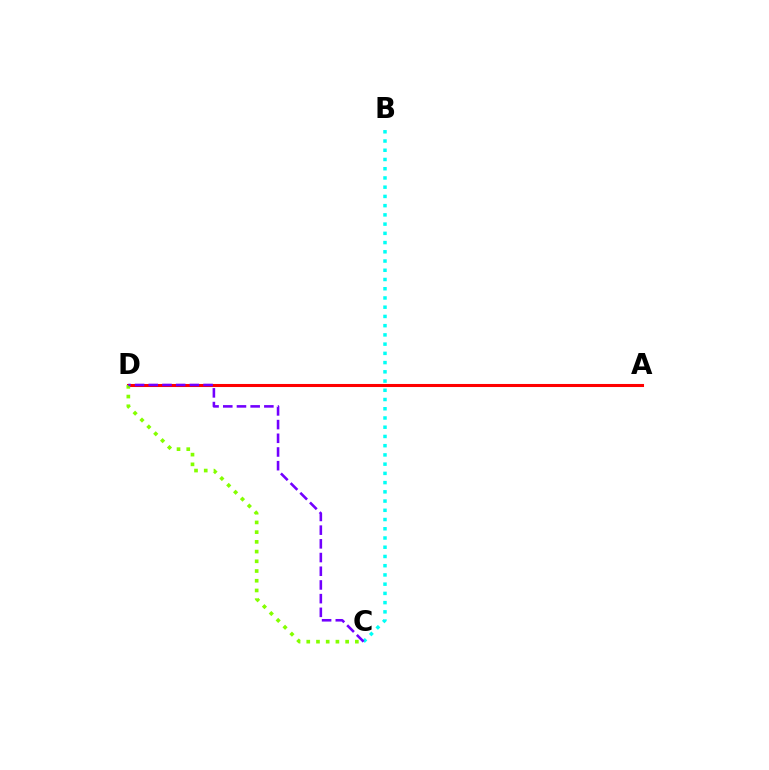{('A', 'D'): [{'color': '#ff0000', 'line_style': 'solid', 'thickness': 2.2}], ('B', 'C'): [{'color': '#00fff6', 'line_style': 'dotted', 'thickness': 2.51}], ('C', 'D'): [{'color': '#84ff00', 'line_style': 'dotted', 'thickness': 2.64}, {'color': '#7200ff', 'line_style': 'dashed', 'thickness': 1.86}]}